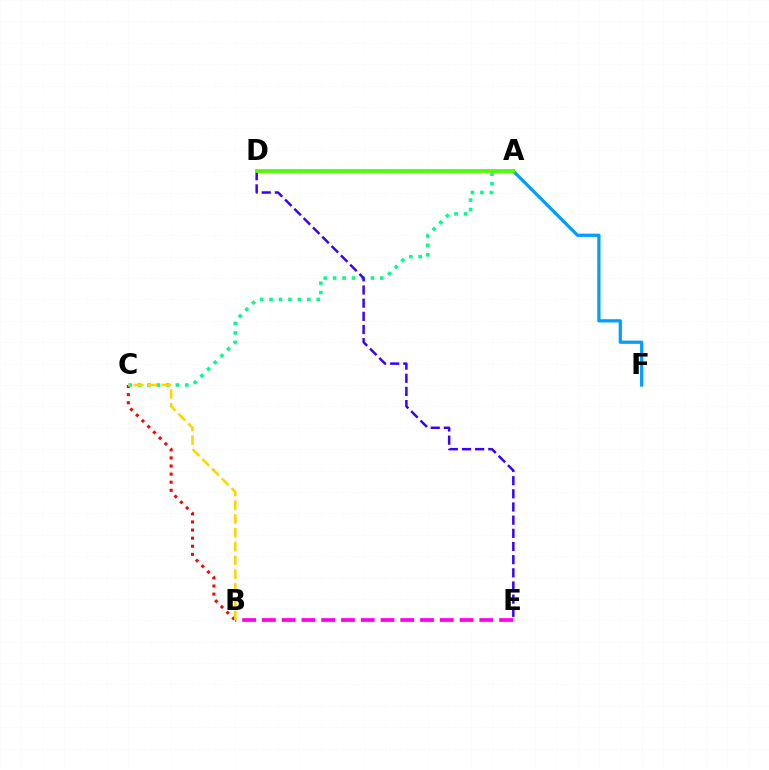{('B', 'C'): [{'color': '#ff0000', 'line_style': 'dotted', 'thickness': 2.2}, {'color': '#ffd500', 'line_style': 'dashed', 'thickness': 1.87}], ('A', 'C'): [{'color': '#00ff86', 'line_style': 'dotted', 'thickness': 2.57}], ('A', 'F'): [{'color': '#009eff', 'line_style': 'solid', 'thickness': 2.32}], ('D', 'E'): [{'color': '#3700ff', 'line_style': 'dashed', 'thickness': 1.79}], ('B', 'E'): [{'color': '#ff00ed', 'line_style': 'dashed', 'thickness': 2.69}], ('A', 'D'): [{'color': '#4fff00', 'line_style': 'solid', 'thickness': 2.74}]}